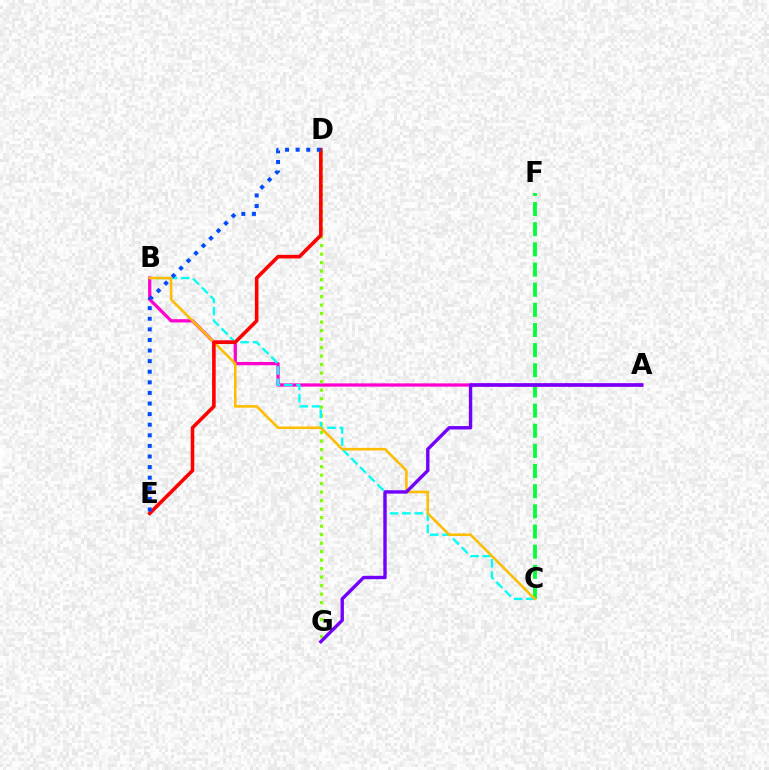{('C', 'F'): [{'color': '#00ff39', 'line_style': 'dashed', 'thickness': 2.74}], ('A', 'B'): [{'color': '#ff00cf', 'line_style': 'solid', 'thickness': 2.35}], ('D', 'G'): [{'color': '#84ff00', 'line_style': 'dotted', 'thickness': 2.31}], ('B', 'C'): [{'color': '#00fff6', 'line_style': 'dashed', 'thickness': 1.67}, {'color': '#ffbd00', 'line_style': 'solid', 'thickness': 1.86}], ('D', 'E'): [{'color': '#ff0000', 'line_style': 'solid', 'thickness': 2.59}, {'color': '#004bff', 'line_style': 'dotted', 'thickness': 2.88}], ('A', 'G'): [{'color': '#7200ff', 'line_style': 'solid', 'thickness': 2.44}]}